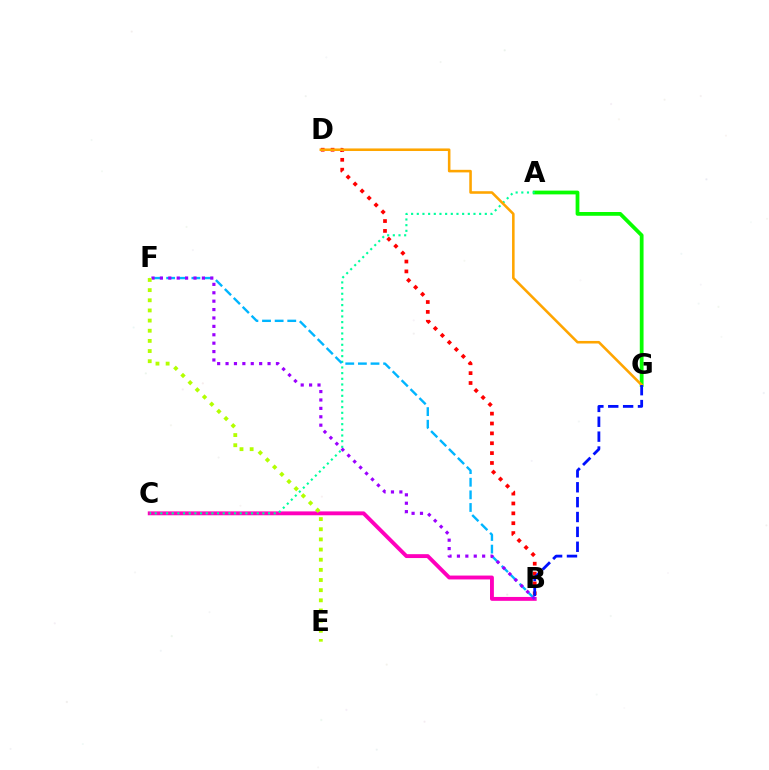{('A', 'G'): [{'color': '#08ff00', 'line_style': 'solid', 'thickness': 2.71}], ('B', 'C'): [{'color': '#ff00bd', 'line_style': 'solid', 'thickness': 2.79}], ('A', 'C'): [{'color': '#00ff9d', 'line_style': 'dotted', 'thickness': 1.54}], ('B', 'F'): [{'color': '#00b5ff', 'line_style': 'dashed', 'thickness': 1.71}, {'color': '#9b00ff', 'line_style': 'dotted', 'thickness': 2.28}], ('B', 'D'): [{'color': '#ff0000', 'line_style': 'dotted', 'thickness': 2.68}], ('E', 'F'): [{'color': '#b3ff00', 'line_style': 'dotted', 'thickness': 2.76}], ('D', 'G'): [{'color': '#ffa500', 'line_style': 'solid', 'thickness': 1.85}], ('B', 'G'): [{'color': '#0010ff', 'line_style': 'dashed', 'thickness': 2.02}]}